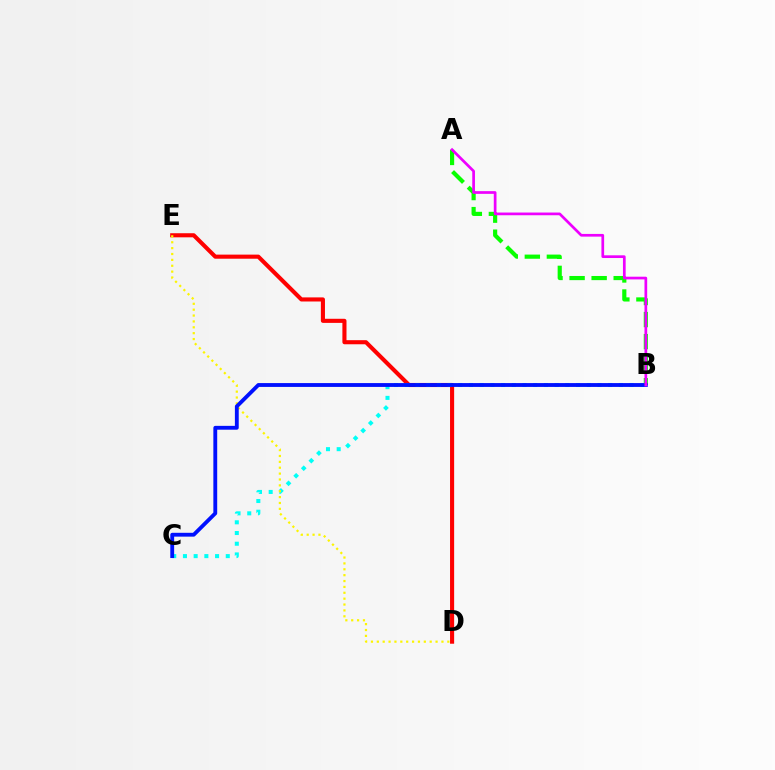{('D', 'E'): [{'color': '#ff0000', 'line_style': 'solid', 'thickness': 2.95}, {'color': '#fcf500', 'line_style': 'dotted', 'thickness': 1.6}], ('B', 'C'): [{'color': '#00fff6', 'line_style': 'dotted', 'thickness': 2.91}, {'color': '#0010ff', 'line_style': 'solid', 'thickness': 2.76}], ('A', 'B'): [{'color': '#08ff00', 'line_style': 'dashed', 'thickness': 3.0}, {'color': '#ee00ff', 'line_style': 'solid', 'thickness': 1.95}]}